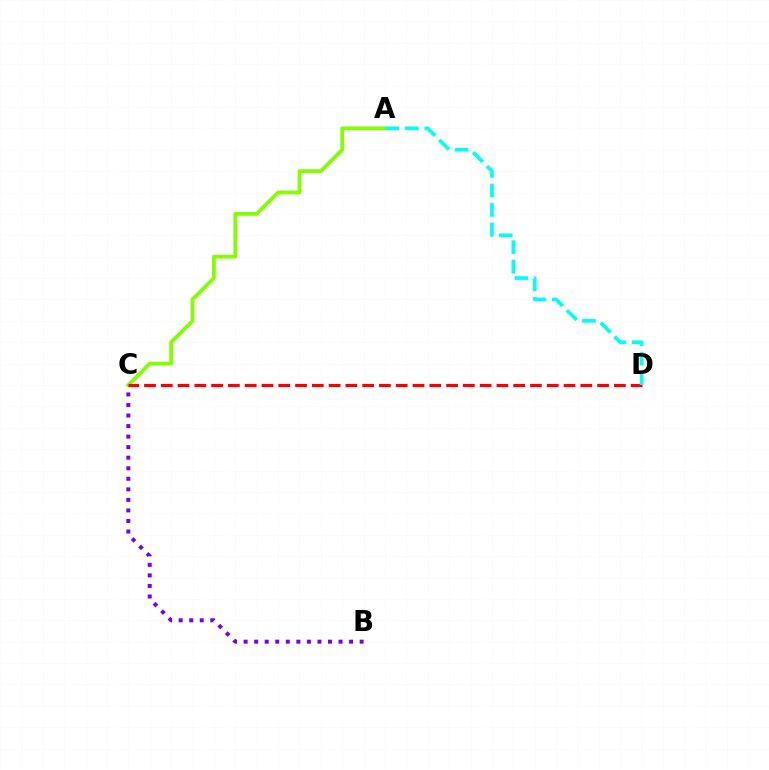{('B', 'C'): [{'color': '#7200ff', 'line_style': 'dotted', 'thickness': 2.87}], ('A', 'C'): [{'color': '#84ff00', 'line_style': 'solid', 'thickness': 2.72}], ('C', 'D'): [{'color': '#ff0000', 'line_style': 'dashed', 'thickness': 2.28}], ('A', 'D'): [{'color': '#00fff6', 'line_style': 'dashed', 'thickness': 2.65}]}